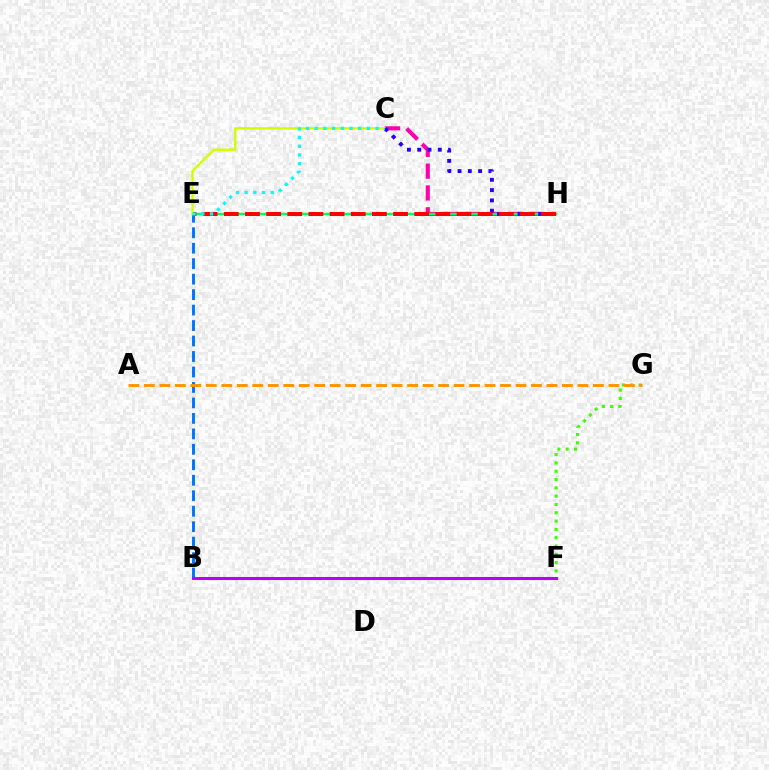{('C', 'H'): [{'color': '#ff00ac', 'line_style': 'dashed', 'thickness': 2.96}, {'color': '#2500ff', 'line_style': 'dotted', 'thickness': 2.79}], ('B', 'E'): [{'color': '#0074ff', 'line_style': 'dashed', 'thickness': 2.1}], ('E', 'H'): [{'color': '#00ff5c', 'line_style': 'solid', 'thickness': 1.79}, {'color': '#ff0000', 'line_style': 'dashed', 'thickness': 2.87}], ('B', 'F'): [{'color': '#b900ff', 'line_style': 'solid', 'thickness': 2.19}], ('C', 'E'): [{'color': '#d1ff00', 'line_style': 'solid', 'thickness': 1.73}, {'color': '#00fff6', 'line_style': 'dotted', 'thickness': 2.36}], ('F', 'G'): [{'color': '#3dff00', 'line_style': 'dotted', 'thickness': 2.26}], ('A', 'G'): [{'color': '#ff9400', 'line_style': 'dashed', 'thickness': 2.1}]}